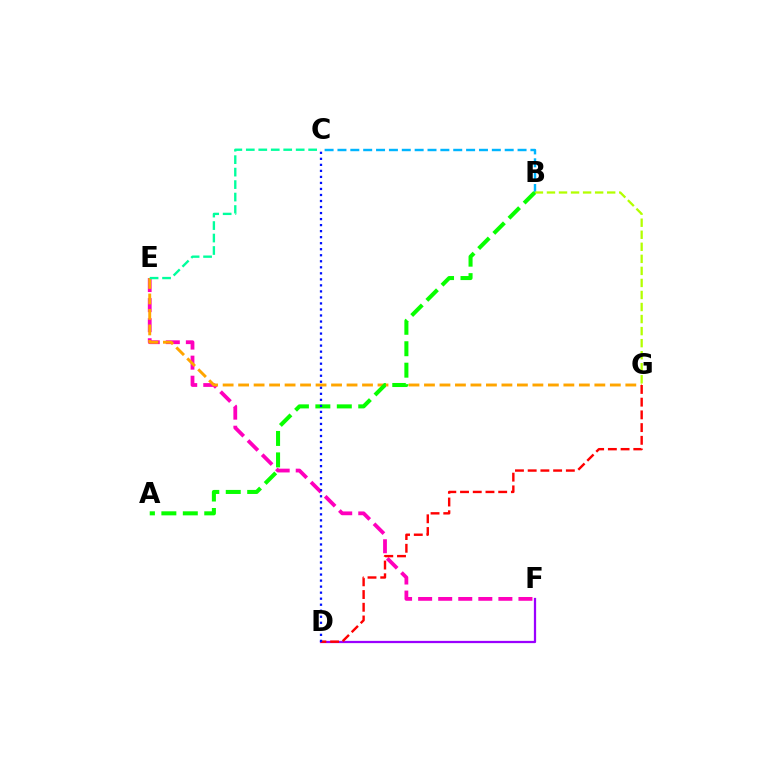{('E', 'F'): [{'color': '#ff00bd', 'line_style': 'dashed', 'thickness': 2.73}], ('B', 'C'): [{'color': '#00b5ff', 'line_style': 'dashed', 'thickness': 1.75}], ('E', 'G'): [{'color': '#ffa500', 'line_style': 'dashed', 'thickness': 2.1}], ('B', 'G'): [{'color': '#b3ff00', 'line_style': 'dashed', 'thickness': 1.64}], ('D', 'F'): [{'color': '#9b00ff', 'line_style': 'solid', 'thickness': 1.62}], ('A', 'B'): [{'color': '#08ff00', 'line_style': 'dashed', 'thickness': 2.91}], ('C', 'E'): [{'color': '#00ff9d', 'line_style': 'dashed', 'thickness': 1.69}], ('D', 'G'): [{'color': '#ff0000', 'line_style': 'dashed', 'thickness': 1.73}], ('C', 'D'): [{'color': '#0010ff', 'line_style': 'dotted', 'thickness': 1.64}]}